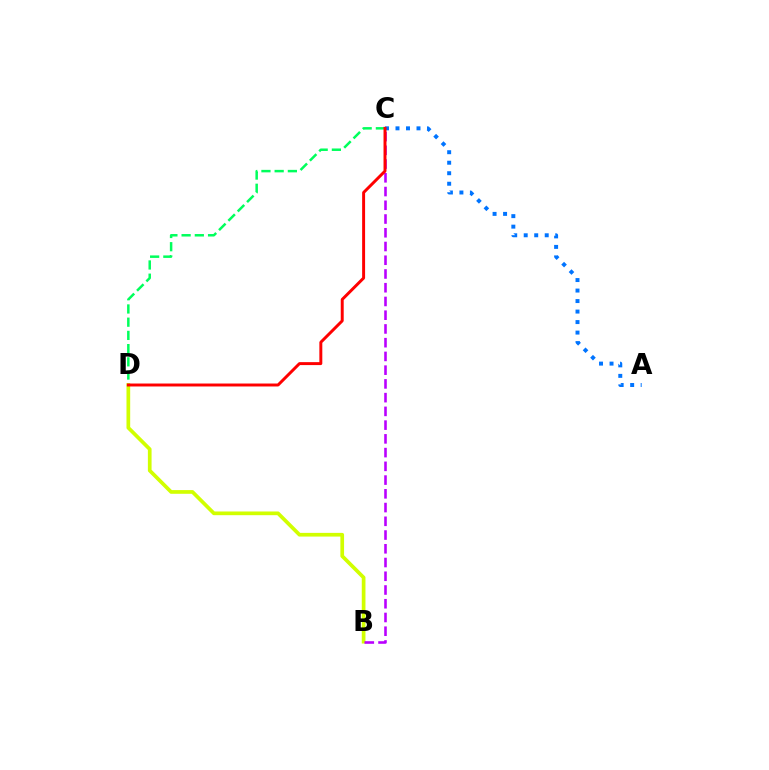{('C', 'D'): [{'color': '#00ff5c', 'line_style': 'dashed', 'thickness': 1.8}, {'color': '#ff0000', 'line_style': 'solid', 'thickness': 2.13}], ('B', 'D'): [{'color': '#d1ff00', 'line_style': 'solid', 'thickness': 2.66}], ('A', 'C'): [{'color': '#0074ff', 'line_style': 'dotted', 'thickness': 2.85}], ('B', 'C'): [{'color': '#b900ff', 'line_style': 'dashed', 'thickness': 1.87}]}